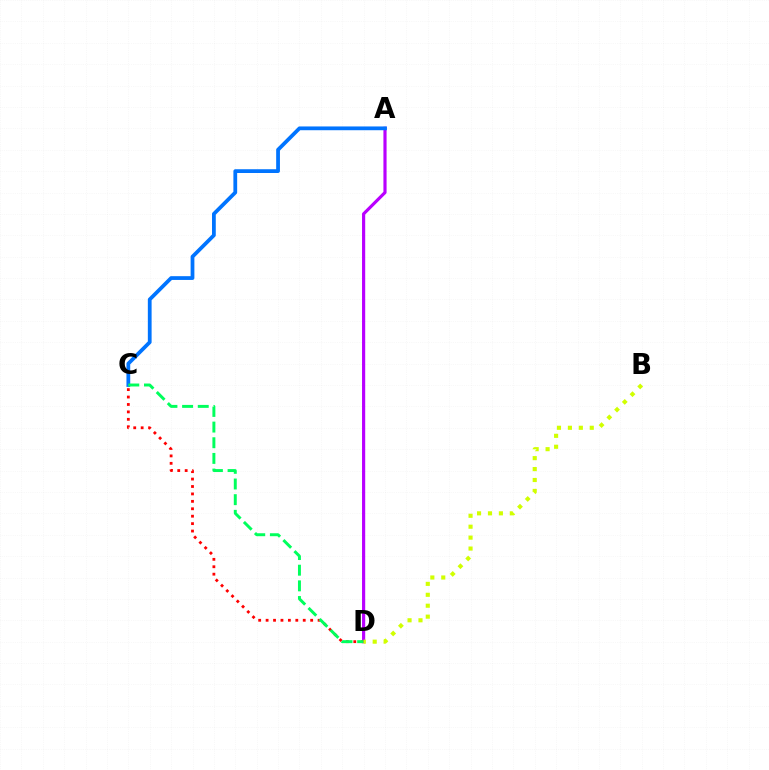{('A', 'D'): [{'color': '#b900ff', 'line_style': 'solid', 'thickness': 2.28}], ('A', 'C'): [{'color': '#0074ff', 'line_style': 'solid', 'thickness': 2.71}], ('C', 'D'): [{'color': '#ff0000', 'line_style': 'dotted', 'thickness': 2.02}, {'color': '#00ff5c', 'line_style': 'dashed', 'thickness': 2.13}], ('B', 'D'): [{'color': '#d1ff00', 'line_style': 'dotted', 'thickness': 2.97}]}